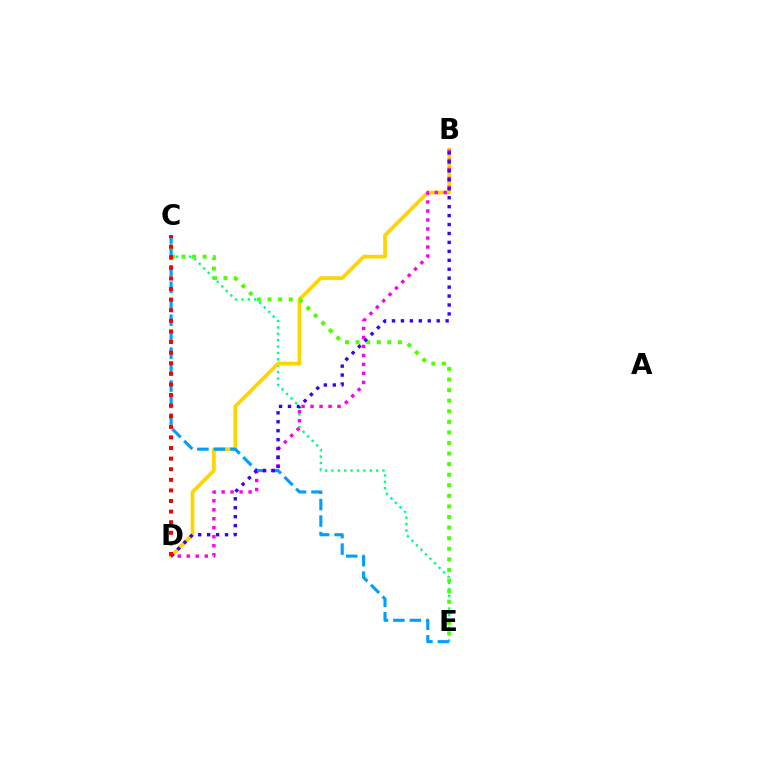{('C', 'E'): [{'color': '#00ff86', 'line_style': 'dotted', 'thickness': 1.74}, {'color': '#4fff00', 'line_style': 'dotted', 'thickness': 2.87}, {'color': '#009eff', 'line_style': 'dashed', 'thickness': 2.24}], ('B', 'D'): [{'color': '#ffd500', 'line_style': 'solid', 'thickness': 2.68}, {'color': '#ff00ed', 'line_style': 'dotted', 'thickness': 2.45}, {'color': '#3700ff', 'line_style': 'dotted', 'thickness': 2.43}], ('C', 'D'): [{'color': '#ff0000', 'line_style': 'dotted', 'thickness': 2.88}]}